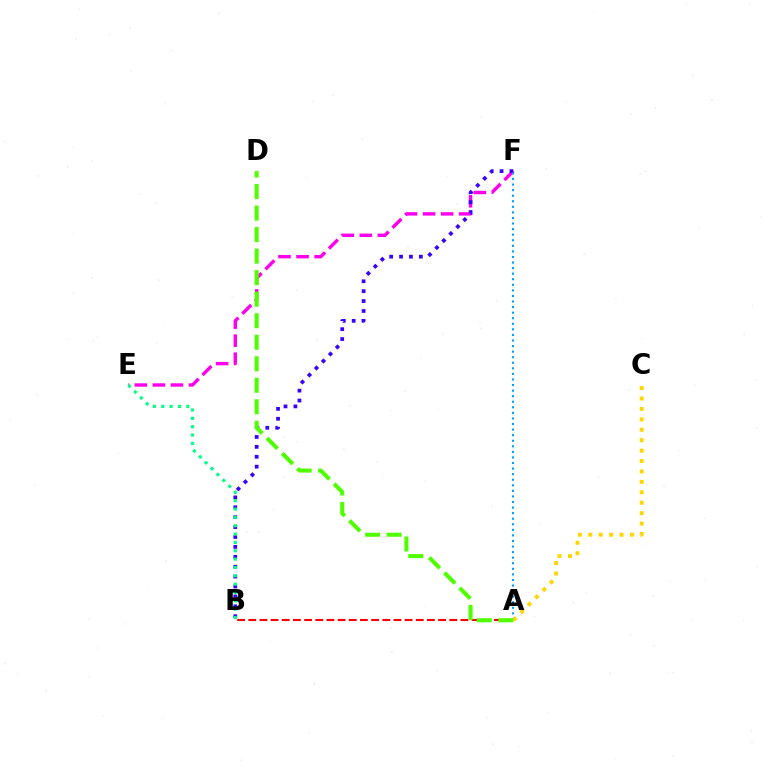{('E', 'F'): [{'color': '#ff00ed', 'line_style': 'dashed', 'thickness': 2.45}], ('B', 'F'): [{'color': '#3700ff', 'line_style': 'dotted', 'thickness': 2.69}], ('A', 'B'): [{'color': '#ff0000', 'line_style': 'dashed', 'thickness': 1.52}], ('A', 'F'): [{'color': '#009eff', 'line_style': 'dotted', 'thickness': 1.51}], ('A', 'C'): [{'color': '#ffd500', 'line_style': 'dotted', 'thickness': 2.83}], ('B', 'E'): [{'color': '#00ff86', 'line_style': 'dotted', 'thickness': 2.27}], ('A', 'D'): [{'color': '#4fff00', 'line_style': 'dashed', 'thickness': 2.92}]}